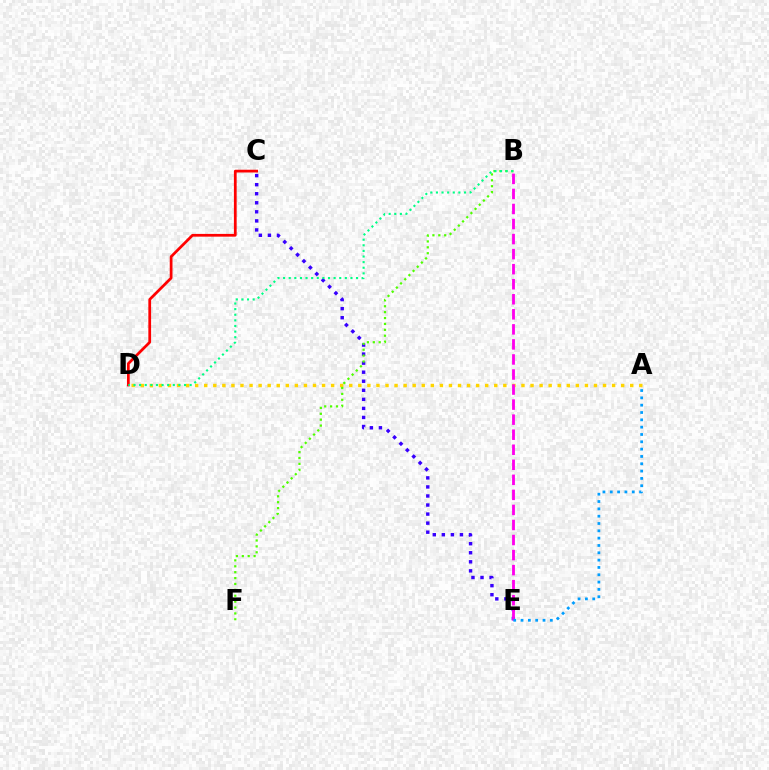{('A', 'D'): [{'color': '#ffd500', 'line_style': 'dotted', 'thickness': 2.46}], ('C', 'E'): [{'color': '#3700ff', 'line_style': 'dotted', 'thickness': 2.46}], ('C', 'D'): [{'color': '#ff0000', 'line_style': 'solid', 'thickness': 1.98}], ('B', 'E'): [{'color': '#ff00ed', 'line_style': 'dashed', 'thickness': 2.04}], ('A', 'E'): [{'color': '#009eff', 'line_style': 'dotted', 'thickness': 1.99}], ('B', 'F'): [{'color': '#4fff00', 'line_style': 'dotted', 'thickness': 1.6}], ('B', 'D'): [{'color': '#00ff86', 'line_style': 'dotted', 'thickness': 1.53}]}